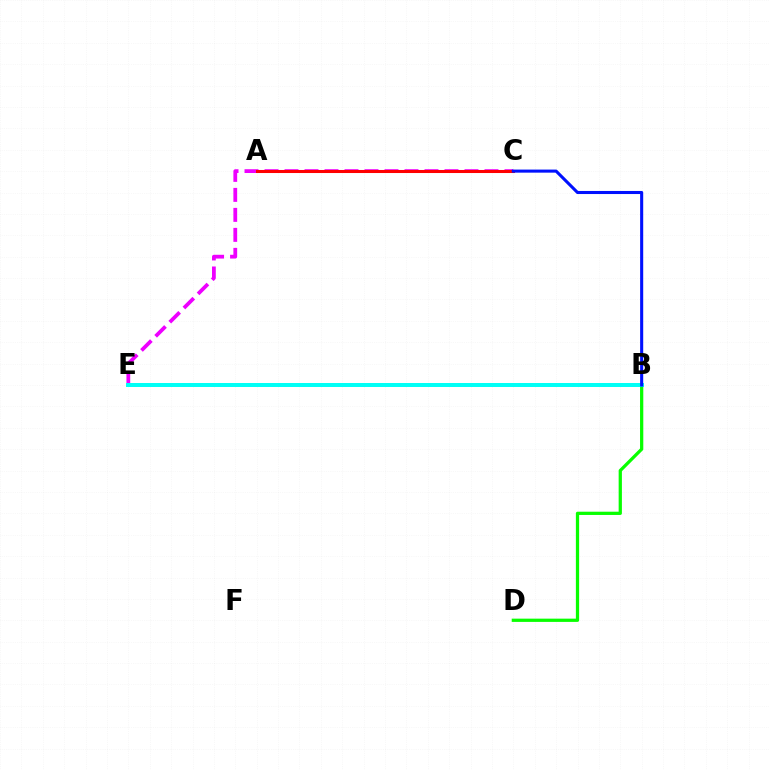{('C', 'E'): [{'color': '#ee00ff', 'line_style': 'dashed', 'thickness': 2.72}], ('A', 'C'): [{'color': '#ff0000', 'line_style': 'solid', 'thickness': 2.19}], ('B', 'E'): [{'color': '#fcf500', 'line_style': 'dotted', 'thickness': 1.63}, {'color': '#00fff6', 'line_style': 'solid', 'thickness': 2.86}], ('B', 'D'): [{'color': '#08ff00', 'line_style': 'solid', 'thickness': 2.34}], ('B', 'C'): [{'color': '#0010ff', 'line_style': 'solid', 'thickness': 2.21}]}